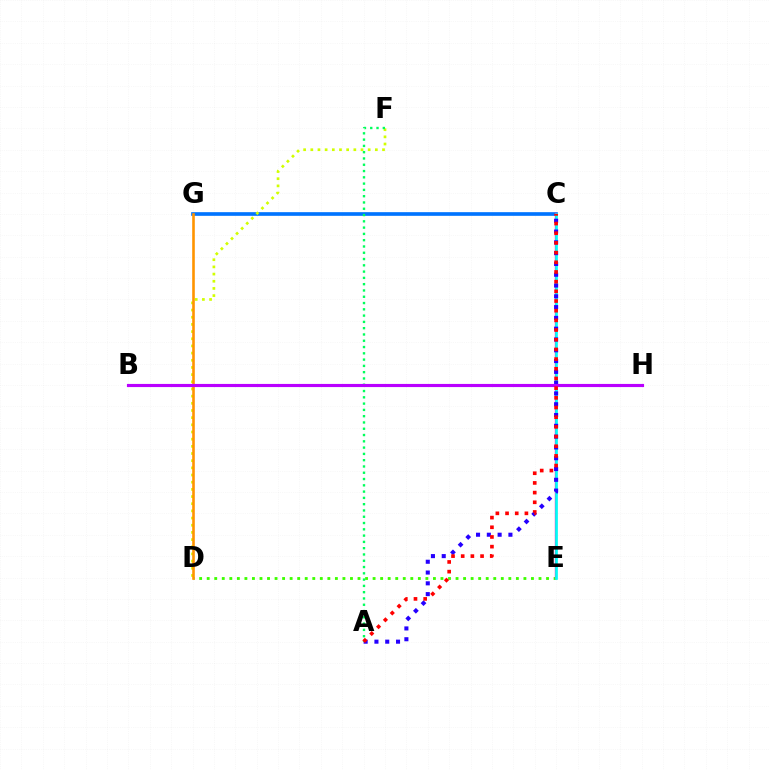{('C', 'G'): [{'color': '#0074ff', 'line_style': 'solid', 'thickness': 2.64}], ('D', 'E'): [{'color': '#3dff00', 'line_style': 'dotted', 'thickness': 2.05}], ('C', 'E'): [{'color': '#ff00ac', 'line_style': 'solid', 'thickness': 1.68}, {'color': '#00fff6', 'line_style': 'solid', 'thickness': 1.92}], ('D', 'F'): [{'color': '#d1ff00', 'line_style': 'dotted', 'thickness': 1.95}], ('D', 'G'): [{'color': '#ff9400', 'line_style': 'solid', 'thickness': 1.88}], ('A', 'C'): [{'color': '#2500ff', 'line_style': 'dotted', 'thickness': 2.93}, {'color': '#ff0000', 'line_style': 'dotted', 'thickness': 2.63}], ('A', 'F'): [{'color': '#00ff5c', 'line_style': 'dotted', 'thickness': 1.71}], ('B', 'H'): [{'color': '#b900ff', 'line_style': 'solid', 'thickness': 2.26}]}